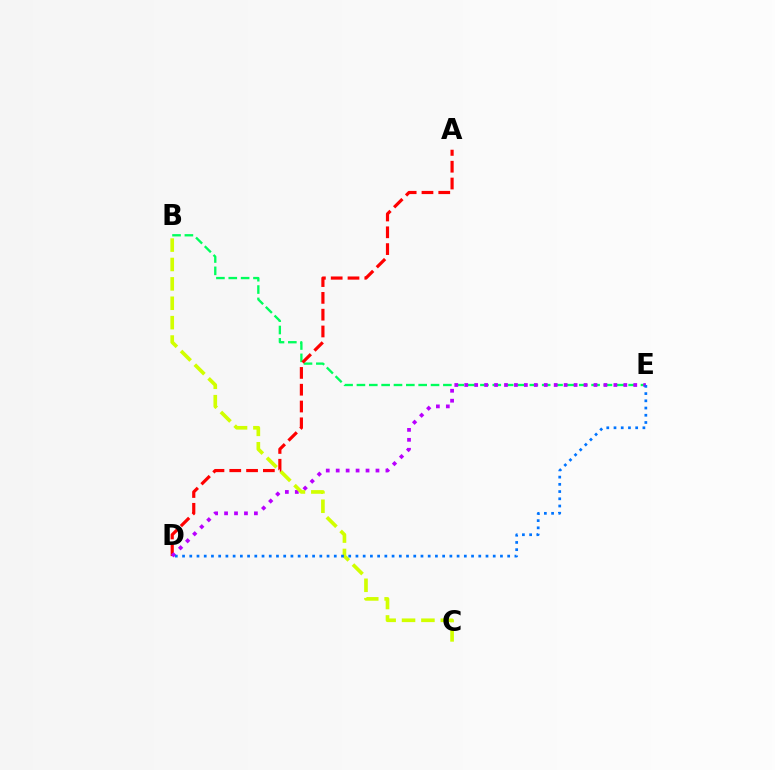{('B', 'E'): [{'color': '#00ff5c', 'line_style': 'dashed', 'thickness': 1.68}], ('A', 'D'): [{'color': '#ff0000', 'line_style': 'dashed', 'thickness': 2.28}], ('D', 'E'): [{'color': '#b900ff', 'line_style': 'dotted', 'thickness': 2.7}, {'color': '#0074ff', 'line_style': 'dotted', 'thickness': 1.96}], ('B', 'C'): [{'color': '#d1ff00', 'line_style': 'dashed', 'thickness': 2.63}]}